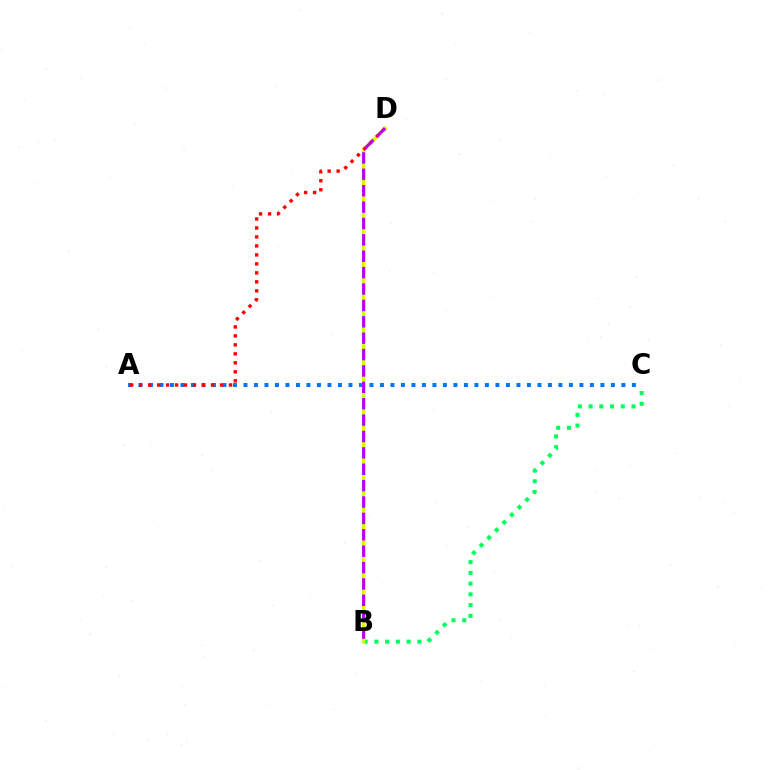{('B', 'C'): [{'color': '#00ff5c', 'line_style': 'dotted', 'thickness': 2.92}], ('A', 'C'): [{'color': '#0074ff', 'line_style': 'dotted', 'thickness': 2.85}], ('B', 'D'): [{'color': '#d1ff00', 'line_style': 'solid', 'thickness': 2.47}, {'color': '#b900ff', 'line_style': 'dashed', 'thickness': 2.23}], ('A', 'D'): [{'color': '#ff0000', 'line_style': 'dotted', 'thickness': 2.44}]}